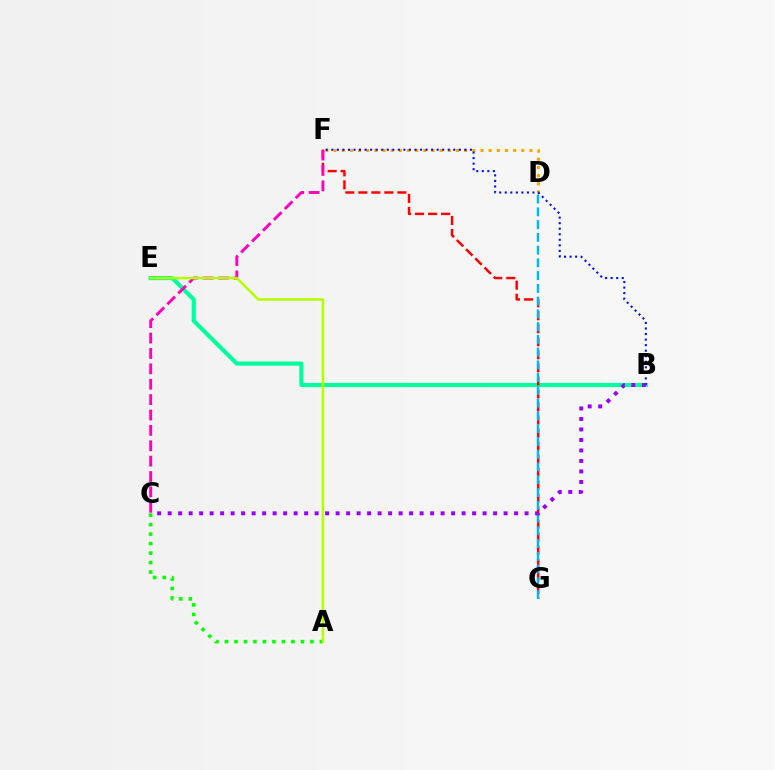{('B', 'E'): [{'color': '#00ff9d', 'line_style': 'solid', 'thickness': 2.99}], ('D', 'F'): [{'color': '#ffa500', 'line_style': 'dotted', 'thickness': 2.22}], ('F', 'G'): [{'color': '#ff0000', 'line_style': 'dashed', 'thickness': 1.77}], ('B', 'F'): [{'color': '#0010ff', 'line_style': 'dotted', 'thickness': 1.51}], ('C', 'F'): [{'color': '#ff00bd', 'line_style': 'dashed', 'thickness': 2.09}], ('D', 'G'): [{'color': '#00b5ff', 'line_style': 'dashed', 'thickness': 1.73}], ('A', 'C'): [{'color': '#08ff00', 'line_style': 'dotted', 'thickness': 2.58}], ('A', 'E'): [{'color': '#b3ff00', 'line_style': 'solid', 'thickness': 1.84}], ('B', 'C'): [{'color': '#9b00ff', 'line_style': 'dotted', 'thickness': 2.85}]}